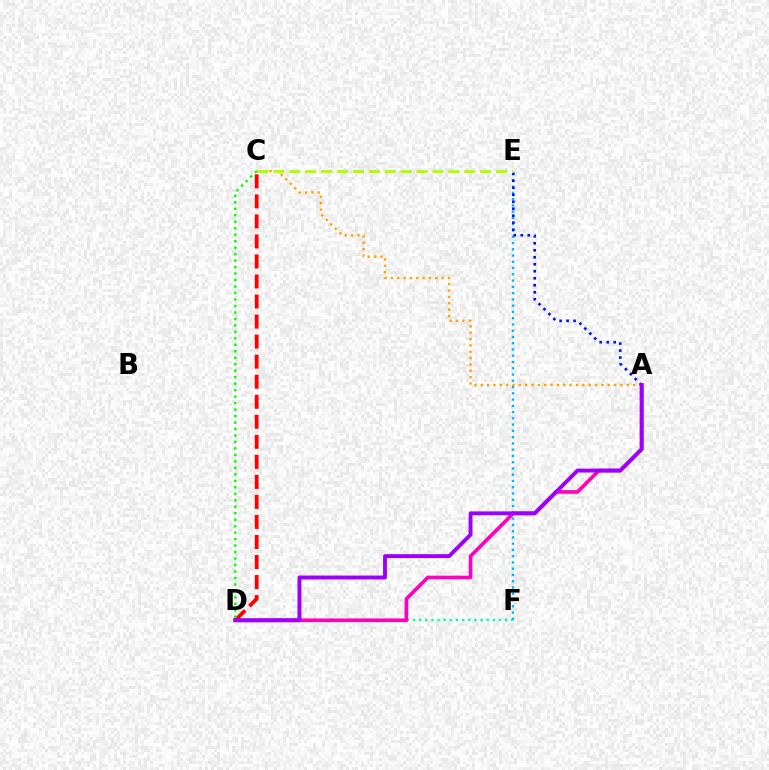{('D', 'F'): [{'color': '#00ff9d', 'line_style': 'dotted', 'thickness': 1.67}], ('E', 'F'): [{'color': '#00b5ff', 'line_style': 'dotted', 'thickness': 1.7}], ('A', 'D'): [{'color': '#ff00bd', 'line_style': 'solid', 'thickness': 2.62}, {'color': '#9b00ff', 'line_style': 'solid', 'thickness': 2.8}], ('A', 'C'): [{'color': '#ffa500', 'line_style': 'dotted', 'thickness': 1.73}], ('C', 'D'): [{'color': '#ff0000', 'line_style': 'dashed', 'thickness': 2.72}, {'color': '#08ff00', 'line_style': 'dotted', 'thickness': 1.76}], ('A', 'E'): [{'color': '#0010ff', 'line_style': 'dotted', 'thickness': 1.9}], ('C', 'E'): [{'color': '#b3ff00', 'line_style': 'dashed', 'thickness': 2.16}]}